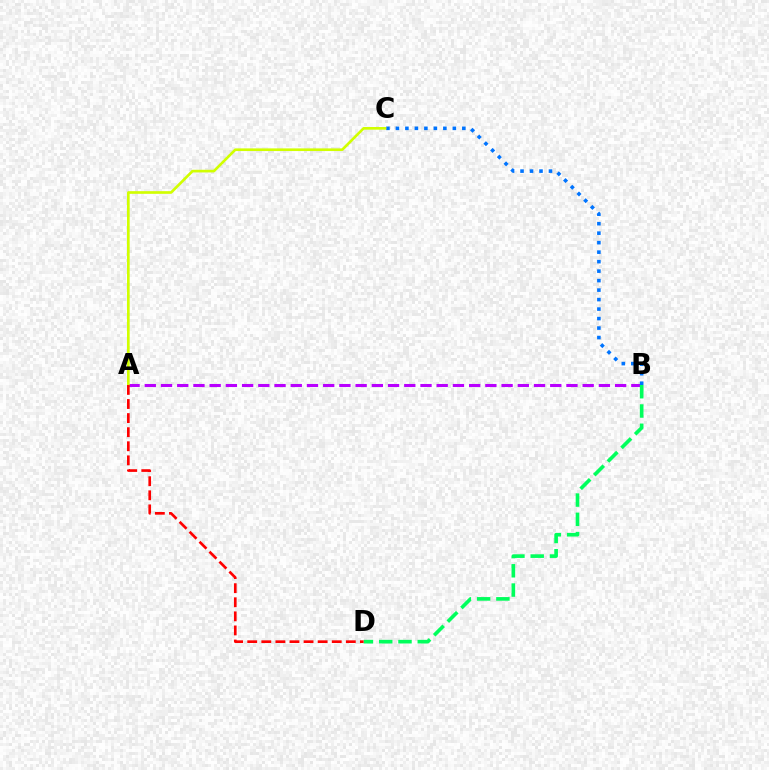{('A', 'B'): [{'color': '#b900ff', 'line_style': 'dashed', 'thickness': 2.2}], ('B', 'C'): [{'color': '#0074ff', 'line_style': 'dotted', 'thickness': 2.58}], ('A', 'C'): [{'color': '#d1ff00', 'line_style': 'solid', 'thickness': 1.92}], ('B', 'D'): [{'color': '#00ff5c', 'line_style': 'dashed', 'thickness': 2.62}], ('A', 'D'): [{'color': '#ff0000', 'line_style': 'dashed', 'thickness': 1.91}]}